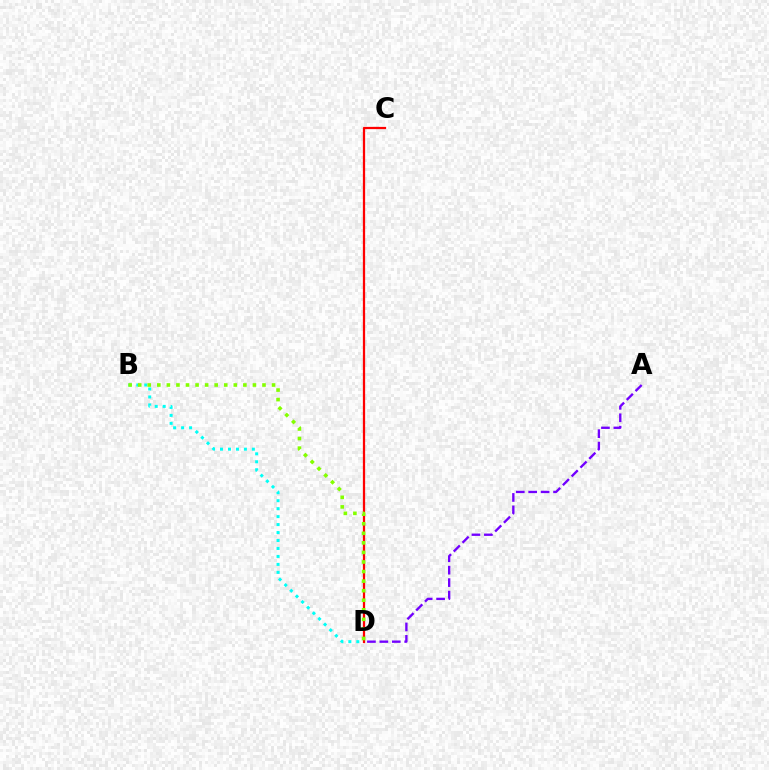{('A', 'D'): [{'color': '#7200ff', 'line_style': 'dashed', 'thickness': 1.69}], ('B', 'D'): [{'color': '#00fff6', 'line_style': 'dotted', 'thickness': 2.16}, {'color': '#84ff00', 'line_style': 'dotted', 'thickness': 2.6}], ('C', 'D'): [{'color': '#ff0000', 'line_style': 'solid', 'thickness': 1.63}]}